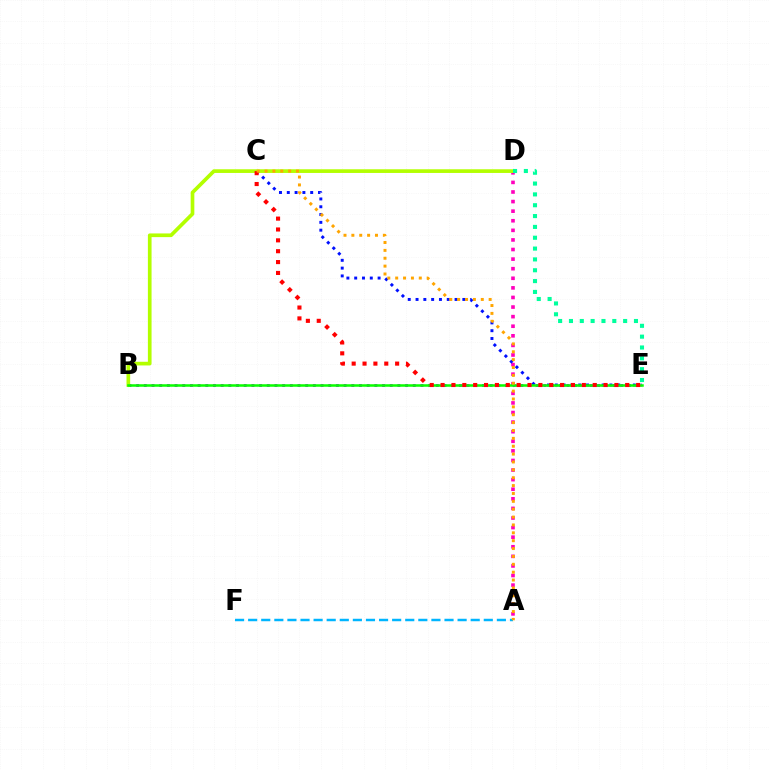{('A', 'D'): [{'color': '#ff00bd', 'line_style': 'dotted', 'thickness': 2.61}], ('C', 'E'): [{'color': '#0010ff', 'line_style': 'dotted', 'thickness': 2.12}, {'color': '#ff0000', 'line_style': 'dotted', 'thickness': 2.95}], ('B', 'E'): [{'color': '#9b00ff', 'line_style': 'dotted', 'thickness': 2.09}, {'color': '#08ff00', 'line_style': 'solid', 'thickness': 1.82}], ('B', 'D'): [{'color': '#b3ff00', 'line_style': 'solid', 'thickness': 2.65}], ('D', 'E'): [{'color': '#00ff9d', 'line_style': 'dotted', 'thickness': 2.94}], ('A', 'F'): [{'color': '#00b5ff', 'line_style': 'dashed', 'thickness': 1.78}], ('A', 'C'): [{'color': '#ffa500', 'line_style': 'dotted', 'thickness': 2.14}]}